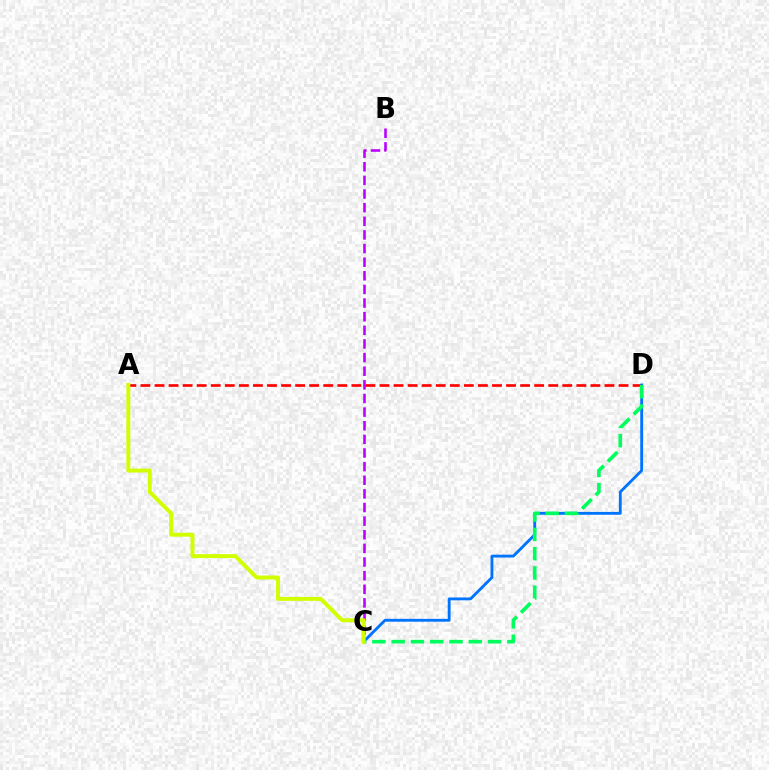{('A', 'D'): [{'color': '#ff0000', 'line_style': 'dashed', 'thickness': 1.91}], ('B', 'C'): [{'color': '#b900ff', 'line_style': 'dashed', 'thickness': 1.85}], ('C', 'D'): [{'color': '#0074ff', 'line_style': 'solid', 'thickness': 2.05}, {'color': '#00ff5c', 'line_style': 'dashed', 'thickness': 2.62}], ('A', 'C'): [{'color': '#d1ff00', 'line_style': 'solid', 'thickness': 2.84}]}